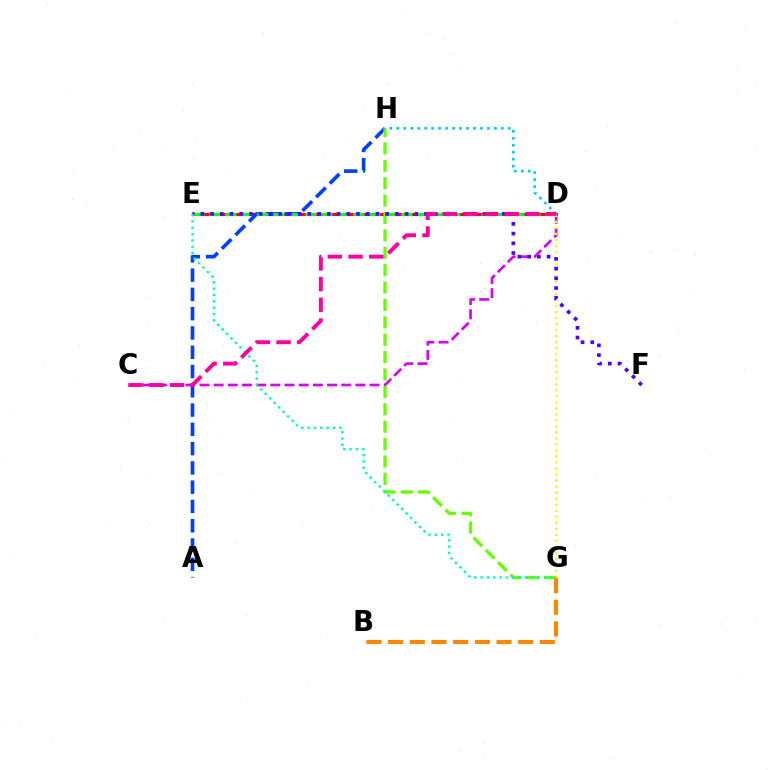{('D', 'E'): [{'color': '#ff0000', 'line_style': 'solid', 'thickness': 2.3}, {'color': '#00ff27', 'line_style': 'dashed', 'thickness': 2.17}], ('C', 'D'): [{'color': '#d600ff', 'line_style': 'dashed', 'thickness': 1.93}, {'color': '#ff00a0', 'line_style': 'dashed', 'thickness': 2.81}], ('D', 'H'): [{'color': '#00c7ff', 'line_style': 'dotted', 'thickness': 1.89}], ('A', 'H'): [{'color': '#003fff', 'line_style': 'dashed', 'thickness': 2.62}], ('D', 'G'): [{'color': '#eeff00', 'line_style': 'dotted', 'thickness': 1.63}], ('G', 'H'): [{'color': '#66ff00', 'line_style': 'dashed', 'thickness': 2.36}], ('B', 'G'): [{'color': '#ff8800', 'line_style': 'dashed', 'thickness': 2.95}], ('E', 'F'): [{'color': '#4f00ff', 'line_style': 'dotted', 'thickness': 2.64}], ('E', 'G'): [{'color': '#00ffaf', 'line_style': 'dotted', 'thickness': 1.72}]}